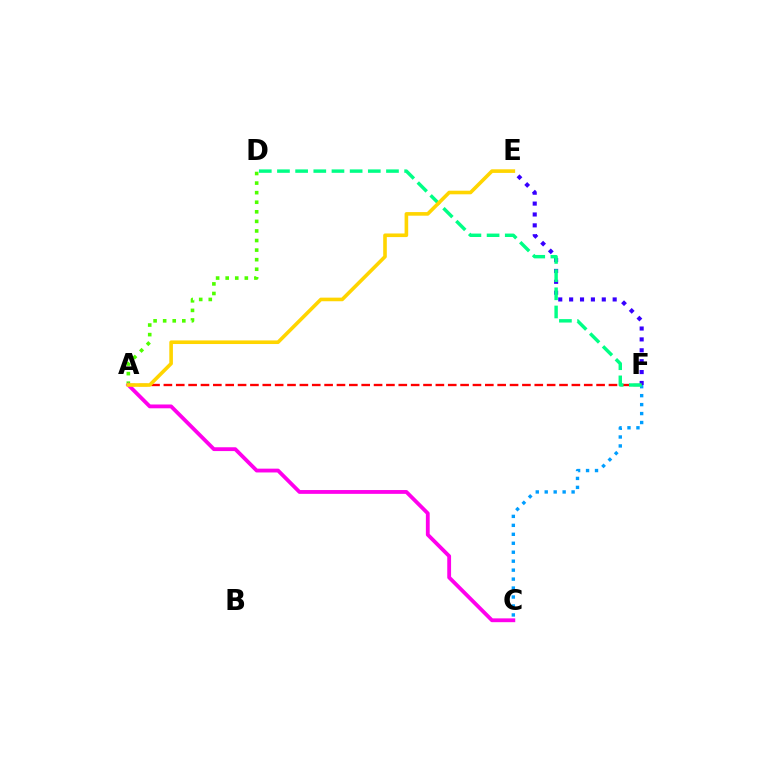{('E', 'F'): [{'color': '#3700ff', 'line_style': 'dotted', 'thickness': 2.96}], ('A', 'D'): [{'color': '#4fff00', 'line_style': 'dotted', 'thickness': 2.6}], ('A', 'F'): [{'color': '#ff0000', 'line_style': 'dashed', 'thickness': 1.68}], ('C', 'F'): [{'color': '#009eff', 'line_style': 'dotted', 'thickness': 2.43}], ('A', 'C'): [{'color': '#ff00ed', 'line_style': 'solid', 'thickness': 2.75}], ('D', 'F'): [{'color': '#00ff86', 'line_style': 'dashed', 'thickness': 2.47}], ('A', 'E'): [{'color': '#ffd500', 'line_style': 'solid', 'thickness': 2.6}]}